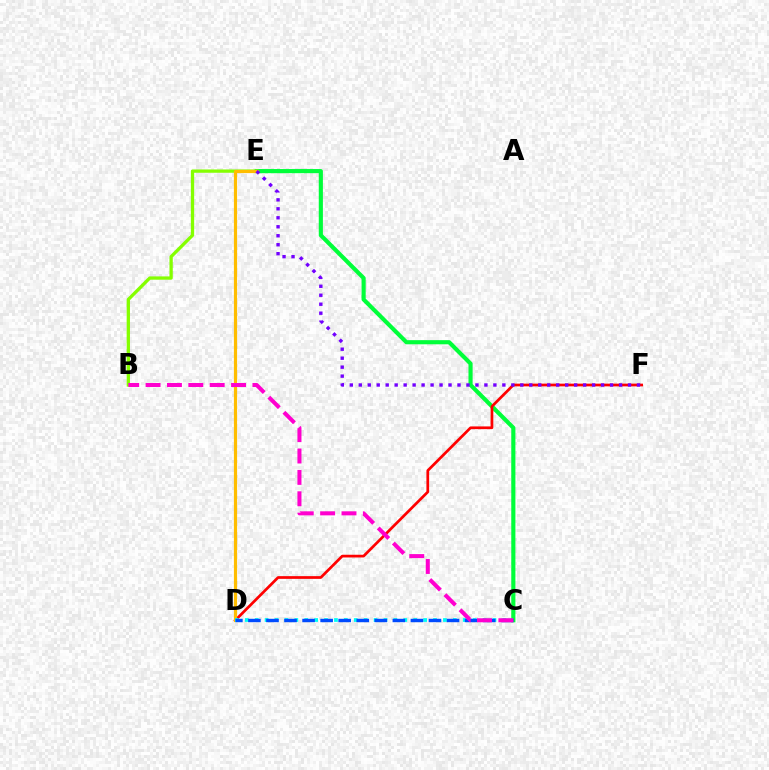{('C', 'E'): [{'color': '#00ff39', 'line_style': 'solid', 'thickness': 2.98}], ('B', 'E'): [{'color': '#84ff00', 'line_style': 'solid', 'thickness': 2.37}], ('D', 'F'): [{'color': '#ff0000', 'line_style': 'solid', 'thickness': 1.96}], ('D', 'E'): [{'color': '#ffbd00', 'line_style': 'solid', 'thickness': 2.3}], ('C', 'D'): [{'color': '#00fff6', 'line_style': 'dotted', 'thickness': 2.69}, {'color': '#004bff', 'line_style': 'dashed', 'thickness': 2.45}], ('E', 'F'): [{'color': '#7200ff', 'line_style': 'dotted', 'thickness': 2.44}], ('B', 'C'): [{'color': '#ff00cf', 'line_style': 'dashed', 'thickness': 2.9}]}